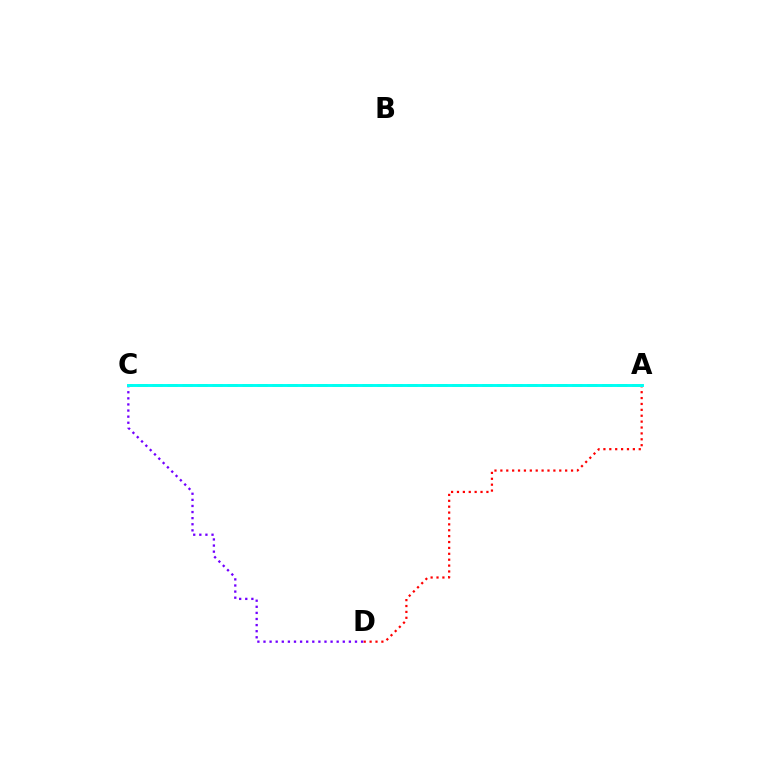{('A', 'D'): [{'color': '#ff0000', 'line_style': 'dotted', 'thickness': 1.6}], ('C', 'D'): [{'color': '#7200ff', 'line_style': 'dotted', 'thickness': 1.66}], ('A', 'C'): [{'color': '#84ff00', 'line_style': 'dashed', 'thickness': 2.04}, {'color': '#00fff6', 'line_style': 'solid', 'thickness': 2.11}]}